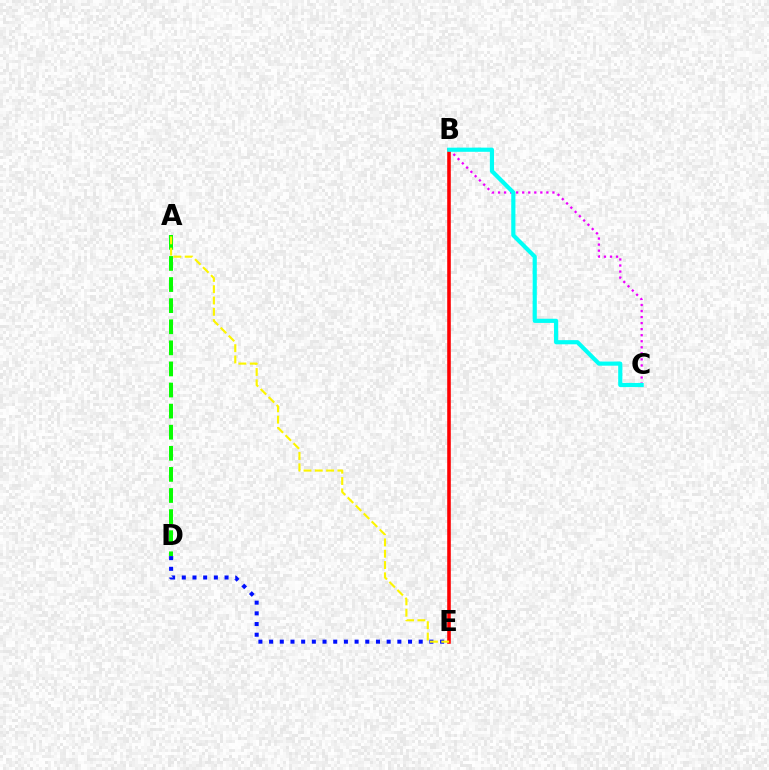{('D', 'E'): [{'color': '#0010ff', 'line_style': 'dotted', 'thickness': 2.9}], ('B', 'E'): [{'color': '#ff0000', 'line_style': 'solid', 'thickness': 2.58}], ('B', 'C'): [{'color': '#ee00ff', 'line_style': 'dotted', 'thickness': 1.64}, {'color': '#00fff6', 'line_style': 'solid', 'thickness': 3.0}], ('A', 'D'): [{'color': '#08ff00', 'line_style': 'dashed', 'thickness': 2.87}], ('A', 'E'): [{'color': '#fcf500', 'line_style': 'dashed', 'thickness': 1.54}]}